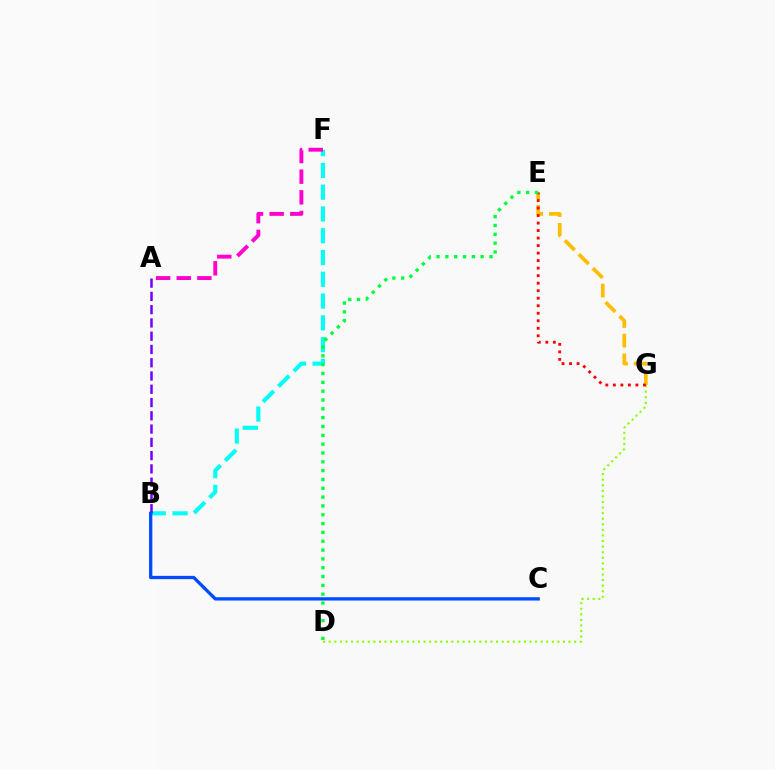{('B', 'F'): [{'color': '#00fff6', 'line_style': 'dashed', 'thickness': 2.96}], ('E', 'G'): [{'color': '#ffbd00', 'line_style': 'dashed', 'thickness': 2.67}, {'color': '#ff0000', 'line_style': 'dotted', 'thickness': 2.04}], ('D', 'G'): [{'color': '#84ff00', 'line_style': 'dotted', 'thickness': 1.52}], ('A', 'F'): [{'color': '#ff00cf', 'line_style': 'dashed', 'thickness': 2.8}], ('A', 'B'): [{'color': '#7200ff', 'line_style': 'dashed', 'thickness': 1.8}], ('B', 'C'): [{'color': '#004bff', 'line_style': 'solid', 'thickness': 2.37}], ('D', 'E'): [{'color': '#00ff39', 'line_style': 'dotted', 'thickness': 2.4}]}